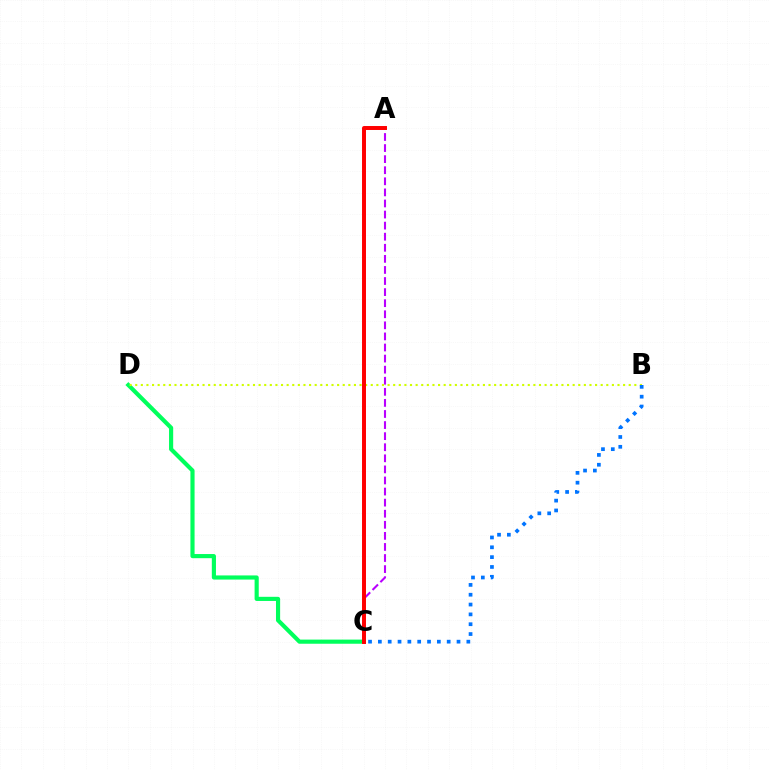{('A', 'C'): [{'color': '#b900ff', 'line_style': 'dashed', 'thickness': 1.51}, {'color': '#ff0000', 'line_style': 'solid', 'thickness': 2.85}], ('C', 'D'): [{'color': '#00ff5c', 'line_style': 'solid', 'thickness': 2.98}], ('B', 'D'): [{'color': '#d1ff00', 'line_style': 'dotted', 'thickness': 1.52}], ('B', 'C'): [{'color': '#0074ff', 'line_style': 'dotted', 'thickness': 2.67}]}